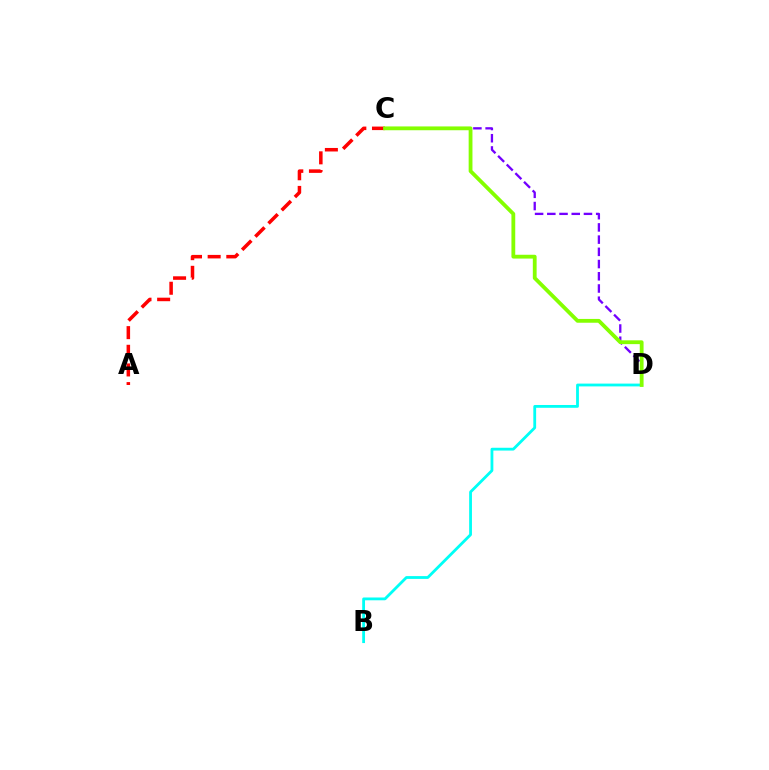{('C', 'D'): [{'color': '#7200ff', 'line_style': 'dashed', 'thickness': 1.66}, {'color': '#84ff00', 'line_style': 'solid', 'thickness': 2.74}], ('A', 'C'): [{'color': '#ff0000', 'line_style': 'dashed', 'thickness': 2.53}], ('B', 'D'): [{'color': '#00fff6', 'line_style': 'solid', 'thickness': 2.02}]}